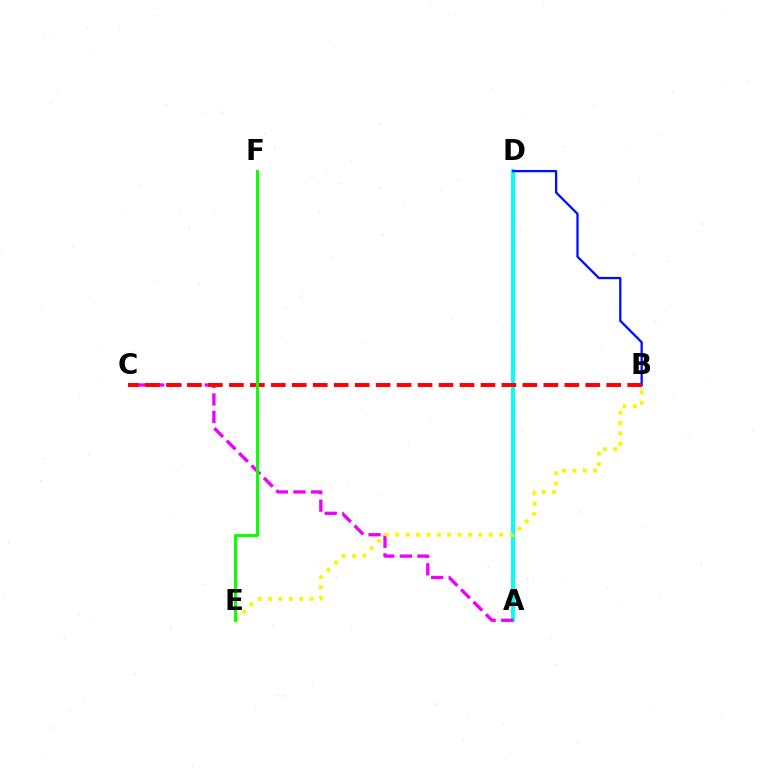{('A', 'D'): [{'color': '#00fff6', 'line_style': 'solid', 'thickness': 2.81}], ('B', 'D'): [{'color': '#0010ff', 'line_style': 'solid', 'thickness': 1.65}], ('A', 'C'): [{'color': '#ee00ff', 'line_style': 'dashed', 'thickness': 2.39}], ('B', 'E'): [{'color': '#fcf500', 'line_style': 'dotted', 'thickness': 2.82}], ('B', 'C'): [{'color': '#ff0000', 'line_style': 'dashed', 'thickness': 2.85}], ('E', 'F'): [{'color': '#08ff00', 'line_style': 'solid', 'thickness': 2.1}]}